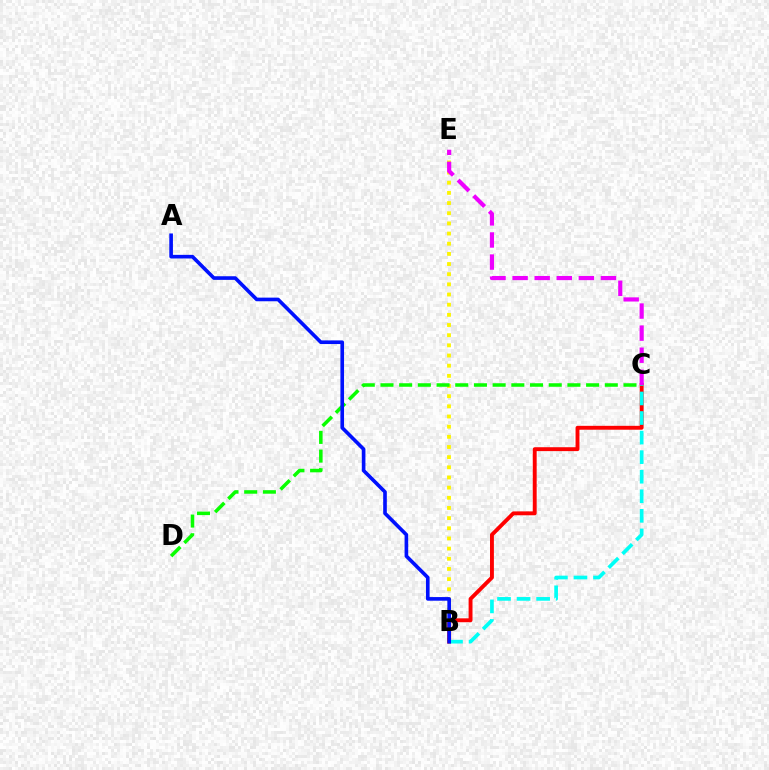{('B', 'E'): [{'color': '#fcf500', 'line_style': 'dotted', 'thickness': 2.76}], ('C', 'D'): [{'color': '#08ff00', 'line_style': 'dashed', 'thickness': 2.54}], ('B', 'C'): [{'color': '#ff0000', 'line_style': 'solid', 'thickness': 2.8}, {'color': '#00fff6', 'line_style': 'dashed', 'thickness': 2.66}], ('A', 'B'): [{'color': '#0010ff', 'line_style': 'solid', 'thickness': 2.62}], ('C', 'E'): [{'color': '#ee00ff', 'line_style': 'dashed', 'thickness': 3.0}]}